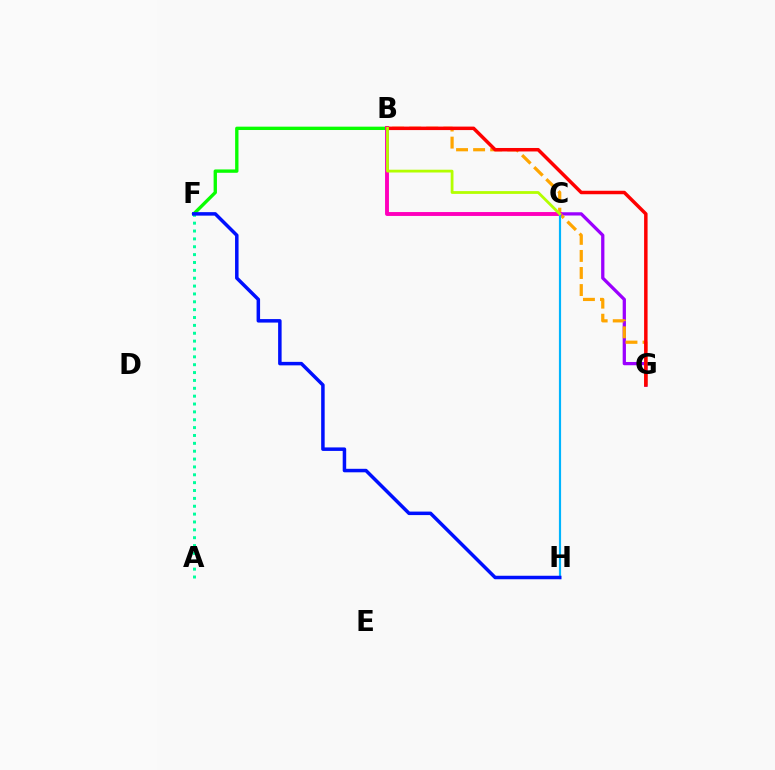{('C', 'G'): [{'color': '#9b00ff', 'line_style': 'solid', 'thickness': 2.35}], ('B', 'G'): [{'color': '#ffa500', 'line_style': 'dashed', 'thickness': 2.32}, {'color': '#ff0000', 'line_style': 'solid', 'thickness': 2.51}], ('B', 'F'): [{'color': '#08ff00', 'line_style': 'solid', 'thickness': 2.41}], ('B', 'C'): [{'color': '#ff00bd', 'line_style': 'solid', 'thickness': 2.8}, {'color': '#b3ff00', 'line_style': 'solid', 'thickness': 2.0}], ('C', 'H'): [{'color': '#00b5ff', 'line_style': 'solid', 'thickness': 1.56}], ('A', 'F'): [{'color': '#00ff9d', 'line_style': 'dotted', 'thickness': 2.14}], ('F', 'H'): [{'color': '#0010ff', 'line_style': 'solid', 'thickness': 2.52}]}